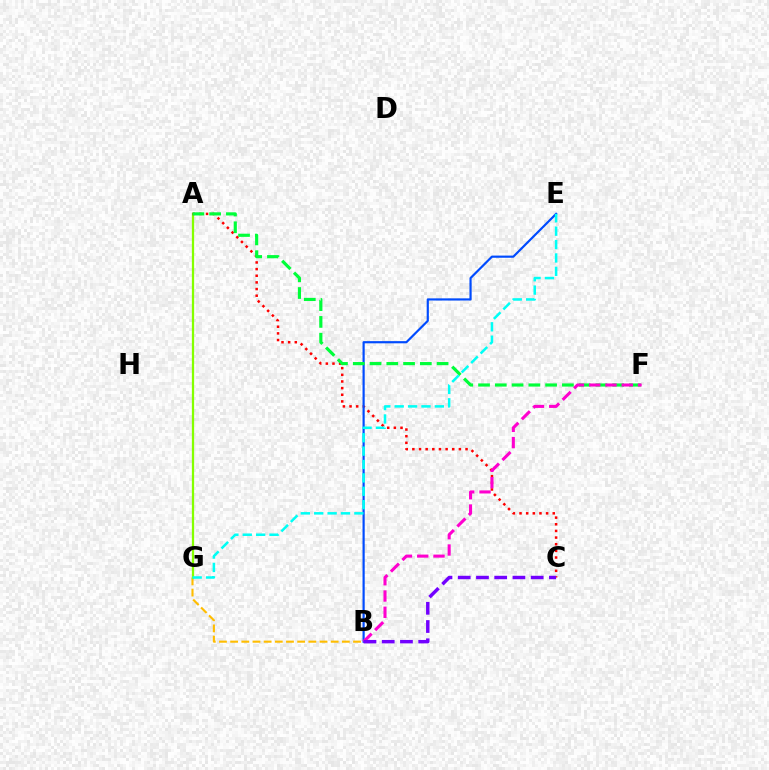{('B', 'G'): [{'color': '#ffbd00', 'line_style': 'dashed', 'thickness': 1.52}], ('A', 'G'): [{'color': '#84ff00', 'line_style': 'solid', 'thickness': 1.63}], ('A', 'C'): [{'color': '#ff0000', 'line_style': 'dotted', 'thickness': 1.81}], ('B', 'E'): [{'color': '#004bff', 'line_style': 'solid', 'thickness': 1.57}], ('A', 'F'): [{'color': '#00ff39', 'line_style': 'dashed', 'thickness': 2.28}], ('E', 'G'): [{'color': '#00fff6', 'line_style': 'dashed', 'thickness': 1.82}], ('B', 'F'): [{'color': '#ff00cf', 'line_style': 'dashed', 'thickness': 2.21}], ('B', 'C'): [{'color': '#7200ff', 'line_style': 'dashed', 'thickness': 2.48}]}